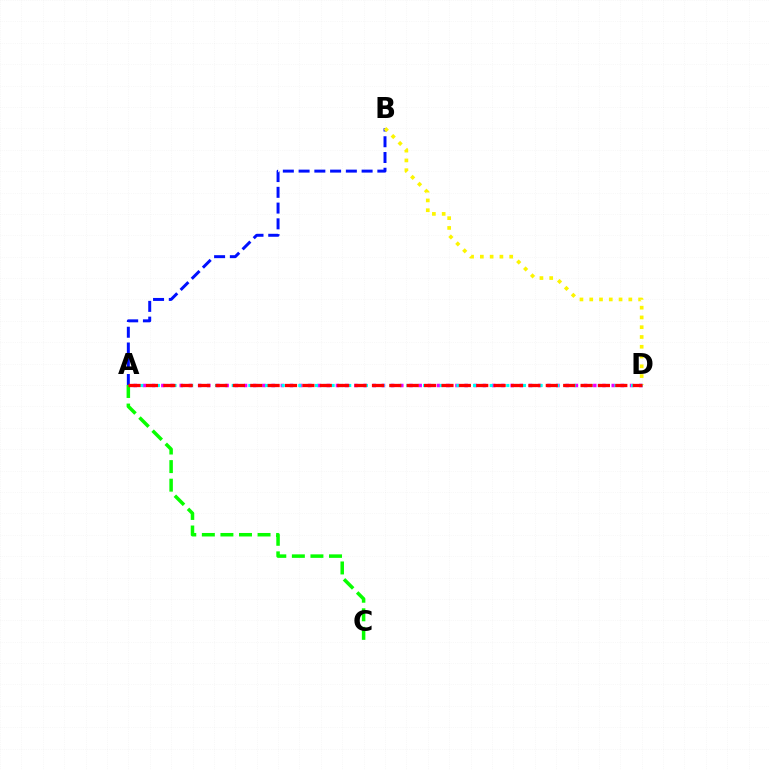{('A', 'D'): [{'color': '#ee00ff', 'line_style': 'dotted', 'thickness': 2.5}, {'color': '#00fff6', 'line_style': 'dotted', 'thickness': 2.26}, {'color': '#ff0000', 'line_style': 'dashed', 'thickness': 2.36}], ('A', 'B'): [{'color': '#0010ff', 'line_style': 'dashed', 'thickness': 2.14}], ('B', 'D'): [{'color': '#fcf500', 'line_style': 'dotted', 'thickness': 2.66}], ('A', 'C'): [{'color': '#08ff00', 'line_style': 'dashed', 'thickness': 2.52}]}